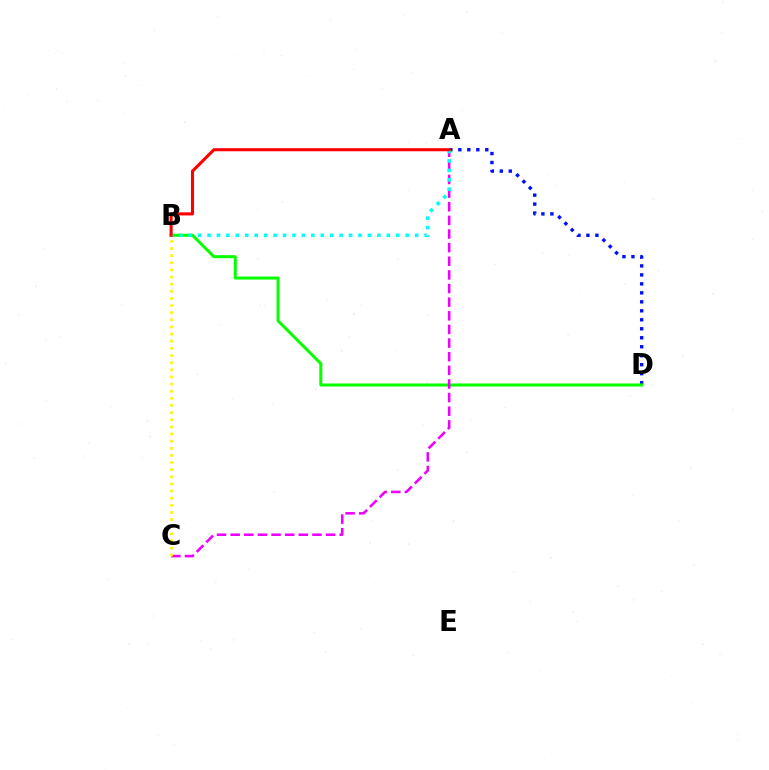{('A', 'D'): [{'color': '#0010ff', 'line_style': 'dotted', 'thickness': 2.44}], ('B', 'D'): [{'color': '#08ff00', 'line_style': 'solid', 'thickness': 2.18}], ('A', 'C'): [{'color': '#ee00ff', 'line_style': 'dashed', 'thickness': 1.85}], ('A', 'B'): [{'color': '#00fff6', 'line_style': 'dotted', 'thickness': 2.56}, {'color': '#ff0000', 'line_style': 'solid', 'thickness': 2.22}], ('B', 'C'): [{'color': '#fcf500', 'line_style': 'dotted', 'thickness': 1.94}]}